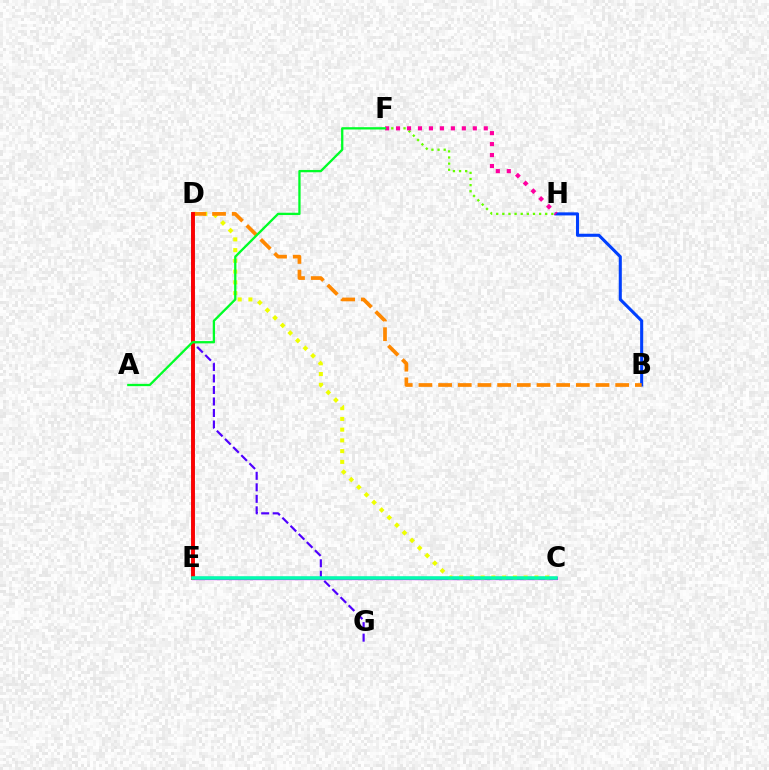{('C', 'E'): [{'color': '#d600ff', 'line_style': 'solid', 'thickness': 2.38}, {'color': '#00ffaf', 'line_style': 'solid', 'thickness': 2.53}], ('D', 'E'): [{'color': '#00c7ff', 'line_style': 'solid', 'thickness': 2.64}, {'color': '#ff0000', 'line_style': 'solid', 'thickness': 2.79}], ('C', 'D'): [{'color': '#eeff00', 'line_style': 'dotted', 'thickness': 2.92}], ('B', 'H'): [{'color': '#003fff', 'line_style': 'solid', 'thickness': 2.21}], ('F', 'H'): [{'color': '#66ff00', 'line_style': 'dotted', 'thickness': 1.66}, {'color': '#ff00a0', 'line_style': 'dotted', 'thickness': 2.98}], ('D', 'G'): [{'color': '#4f00ff', 'line_style': 'dashed', 'thickness': 1.56}], ('B', 'D'): [{'color': '#ff8800', 'line_style': 'dashed', 'thickness': 2.67}], ('A', 'F'): [{'color': '#00ff27', 'line_style': 'solid', 'thickness': 1.65}]}